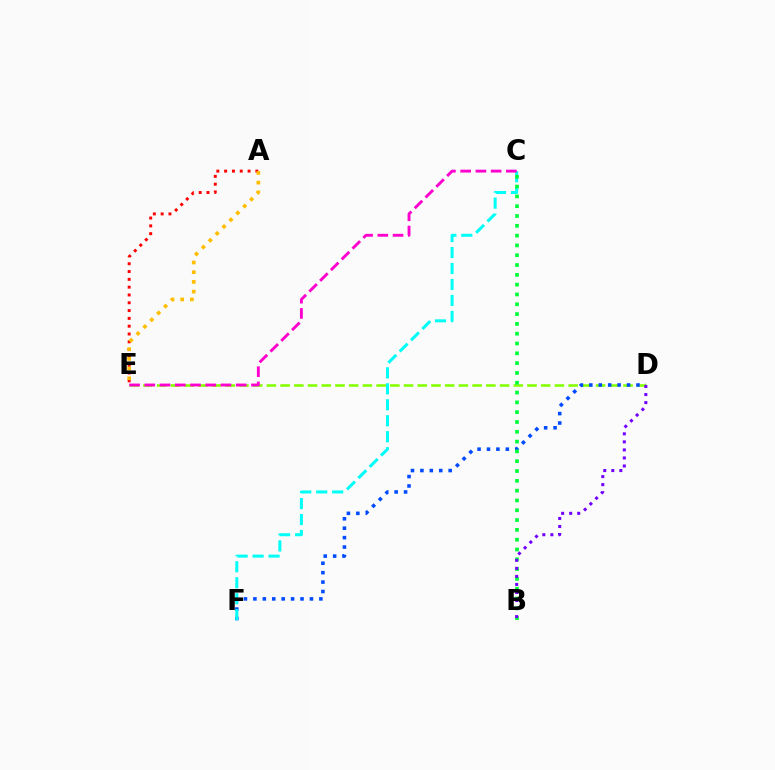{('D', 'E'): [{'color': '#84ff00', 'line_style': 'dashed', 'thickness': 1.86}], ('A', 'E'): [{'color': '#ff0000', 'line_style': 'dotted', 'thickness': 2.12}, {'color': '#ffbd00', 'line_style': 'dotted', 'thickness': 2.64}], ('D', 'F'): [{'color': '#004bff', 'line_style': 'dotted', 'thickness': 2.56}], ('C', 'F'): [{'color': '#00fff6', 'line_style': 'dashed', 'thickness': 2.17}], ('B', 'C'): [{'color': '#00ff39', 'line_style': 'dotted', 'thickness': 2.66}], ('B', 'D'): [{'color': '#7200ff', 'line_style': 'dotted', 'thickness': 2.18}], ('C', 'E'): [{'color': '#ff00cf', 'line_style': 'dashed', 'thickness': 2.07}]}